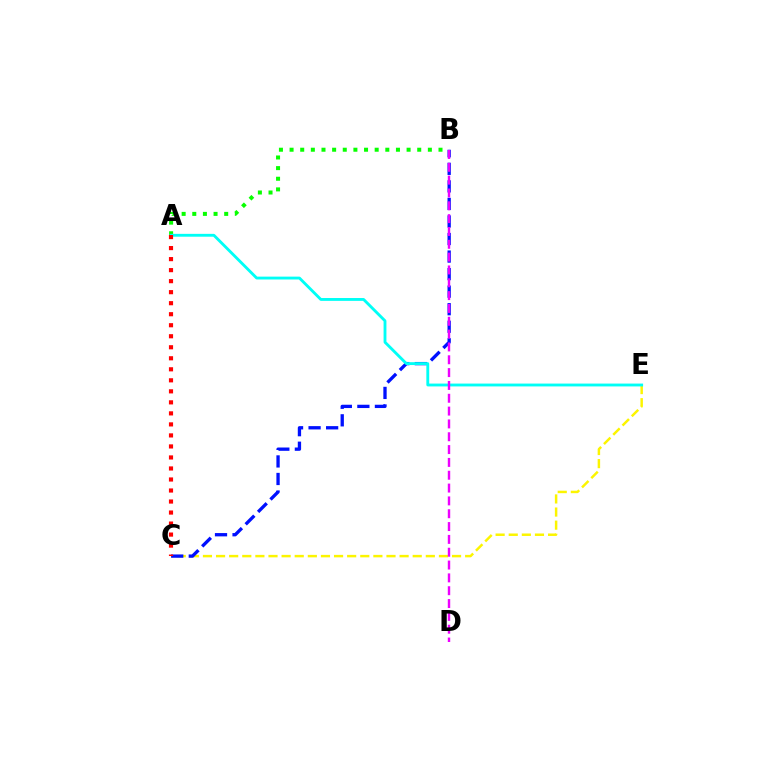{('C', 'E'): [{'color': '#fcf500', 'line_style': 'dashed', 'thickness': 1.78}], ('A', 'B'): [{'color': '#08ff00', 'line_style': 'dotted', 'thickness': 2.89}], ('B', 'C'): [{'color': '#0010ff', 'line_style': 'dashed', 'thickness': 2.38}], ('A', 'E'): [{'color': '#00fff6', 'line_style': 'solid', 'thickness': 2.05}], ('B', 'D'): [{'color': '#ee00ff', 'line_style': 'dashed', 'thickness': 1.74}], ('A', 'C'): [{'color': '#ff0000', 'line_style': 'dotted', 'thickness': 2.99}]}